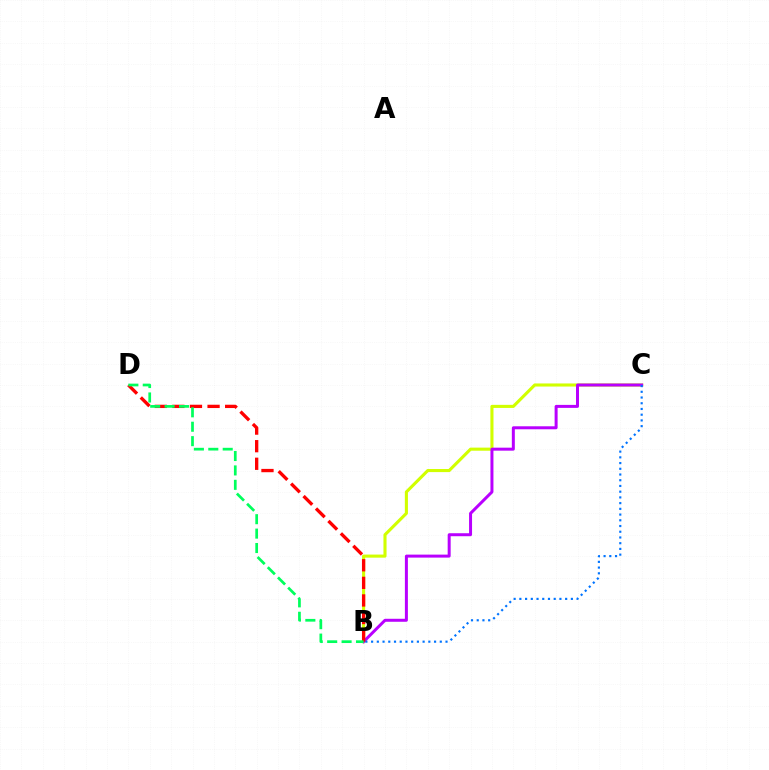{('B', 'C'): [{'color': '#d1ff00', 'line_style': 'solid', 'thickness': 2.23}, {'color': '#b900ff', 'line_style': 'solid', 'thickness': 2.16}, {'color': '#0074ff', 'line_style': 'dotted', 'thickness': 1.55}], ('B', 'D'): [{'color': '#ff0000', 'line_style': 'dashed', 'thickness': 2.39}, {'color': '#00ff5c', 'line_style': 'dashed', 'thickness': 1.96}]}